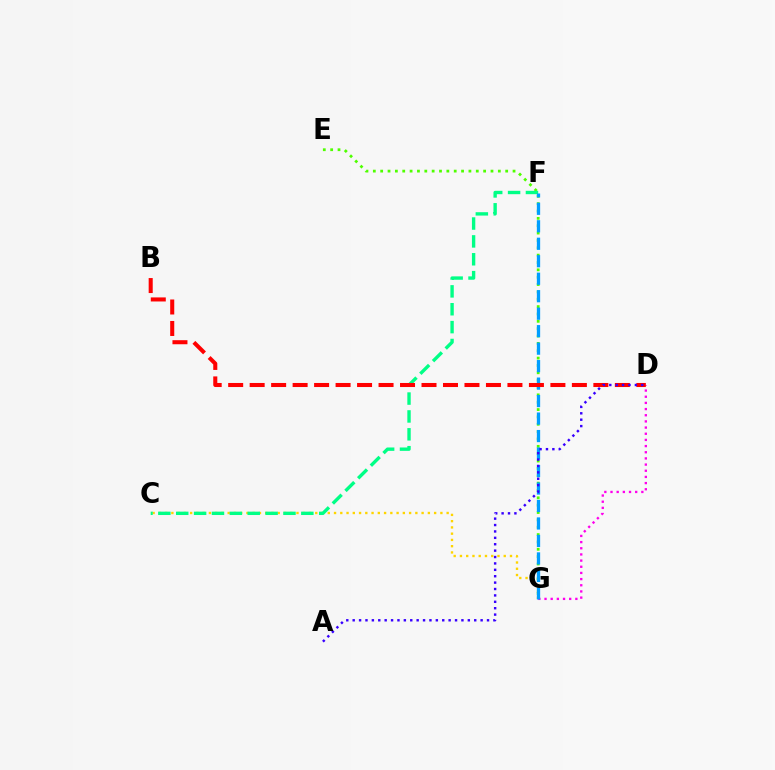{('C', 'G'): [{'color': '#ffd500', 'line_style': 'dotted', 'thickness': 1.7}], ('E', 'G'): [{'color': '#4fff00', 'line_style': 'dotted', 'thickness': 2.0}], ('C', 'F'): [{'color': '#00ff86', 'line_style': 'dashed', 'thickness': 2.43}], ('D', 'G'): [{'color': '#ff00ed', 'line_style': 'dotted', 'thickness': 1.68}], ('F', 'G'): [{'color': '#009eff', 'line_style': 'dashed', 'thickness': 2.37}], ('B', 'D'): [{'color': '#ff0000', 'line_style': 'dashed', 'thickness': 2.92}], ('A', 'D'): [{'color': '#3700ff', 'line_style': 'dotted', 'thickness': 1.74}]}